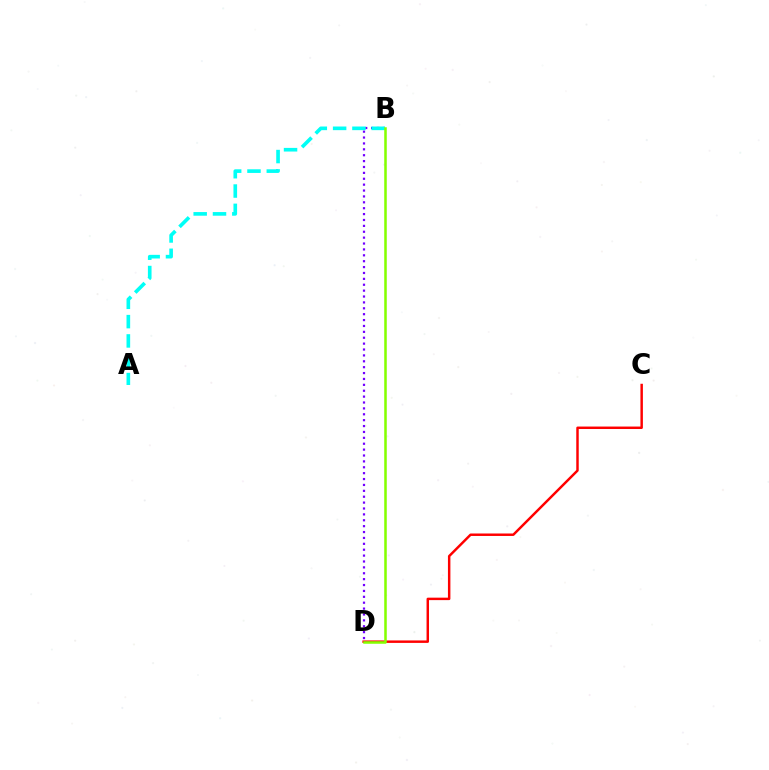{('B', 'D'): [{'color': '#7200ff', 'line_style': 'dotted', 'thickness': 1.6}, {'color': '#84ff00', 'line_style': 'solid', 'thickness': 1.82}], ('A', 'B'): [{'color': '#00fff6', 'line_style': 'dashed', 'thickness': 2.62}], ('C', 'D'): [{'color': '#ff0000', 'line_style': 'solid', 'thickness': 1.77}]}